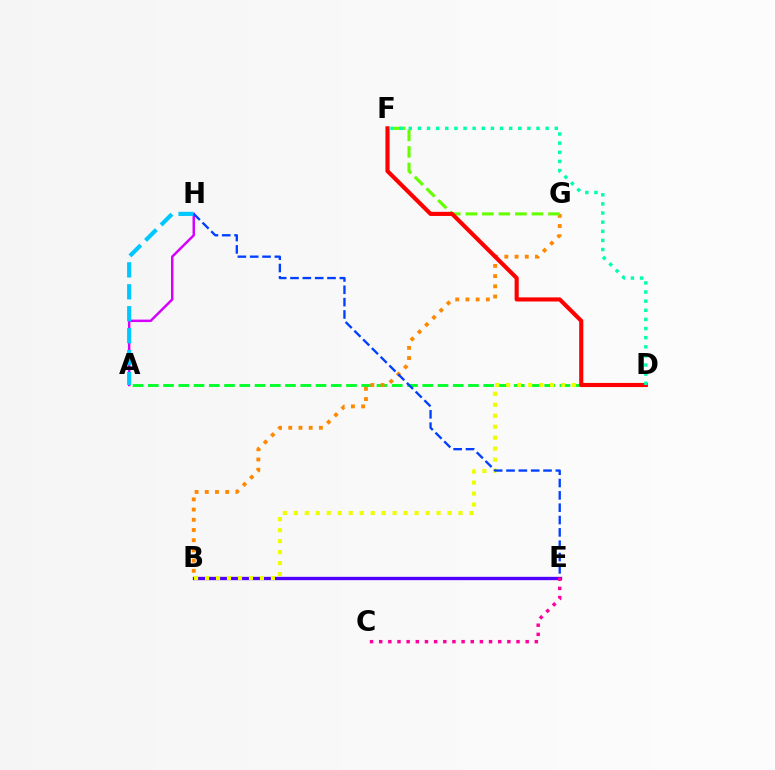{('A', 'H'): [{'color': '#d600ff', 'line_style': 'solid', 'thickness': 1.78}, {'color': '#00c7ff', 'line_style': 'dashed', 'thickness': 2.98}], ('B', 'E'): [{'color': '#4f00ff', 'line_style': 'solid', 'thickness': 2.4}], ('A', 'D'): [{'color': '#00ff27', 'line_style': 'dashed', 'thickness': 2.07}], ('B', 'G'): [{'color': '#ff8800', 'line_style': 'dotted', 'thickness': 2.77}], ('F', 'G'): [{'color': '#66ff00', 'line_style': 'dashed', 'thickness': 2.25}], ('B', 'D'): [{'color': '#eeff00', 'line_style': 'dotted', 'thickness': 2.98}], ('D', 'F'): [{'color': '#ff0000', 'line_style': 'solid', 'thickness': 2.97}, {'color': '#00ffaf', 'line_style': 'dotted', 'thickness': 2.48}], ('E', 'H'): [{'color': '#003fff', 'line_style': 'dashed', 'thickness': 1.68}], ('C', 'E'): [{'color': '#ff00a0', 'line_style': 'dotted', 'thickness': 2.49}]}